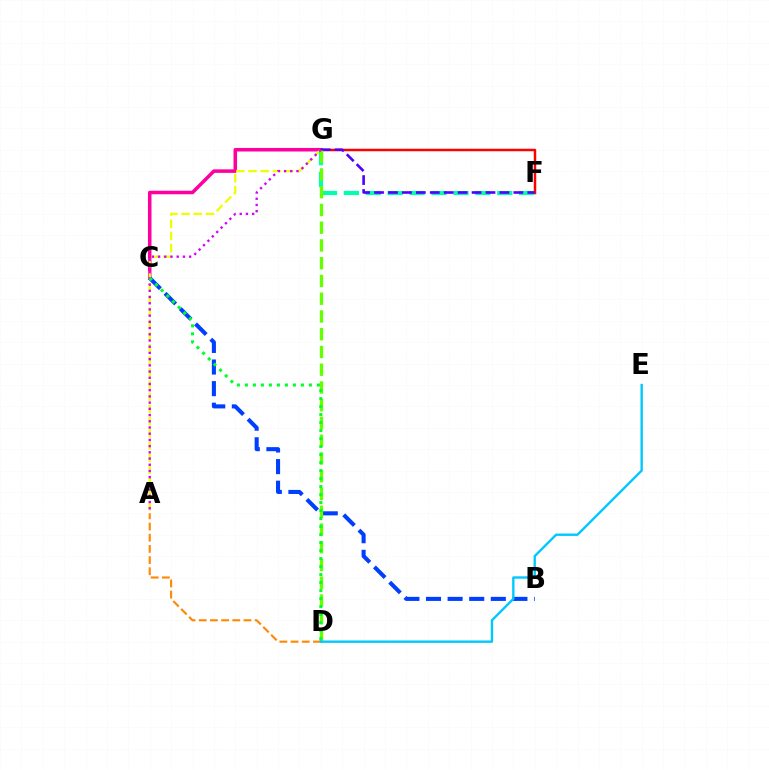{('C', 'G'): [{'color': '#ff00a0', 'line_style': 'solid', 'thickness': 2.54}], ('A', 'G'): [{'color': '#eeff00', 'line_style': 'dashed', 'thickness': 1.65}, {'color': '#d600ff', 'line_style': 'dotted', 'thickness': 1.69}], ('F', 'G'): [{'color': '#ff0000', 'line_style': 'solid', 'thickness': 1.79}, {'color': '#00ffaf', 'line_style': 'dashed', 'thickness': 2.98}, {'color': '#4f00ff', 'line_style': 'dashed', 'thickness': 1.89}], ('B', 'C'): [{'color': '#003fff', 'line_style': 'dashed', 'thickness': 2.93}], ('D', 'G'): [{'color': '#66ff00', 'line_style': 'dashed', 'thickness': 2.41}], ('A', 'D'): [{'color': '#ff8800', 'line_style': 'dashed', 'thickness': 1.52}], ('D', 'E'): [{'color': '#00c7ff', 'line_style': 'solid', 'thickness': 1.7}], ('C', 'D'): [{'color': '#00ff27', 'line_style': 'dotted', 'thickness': 2.17}]}